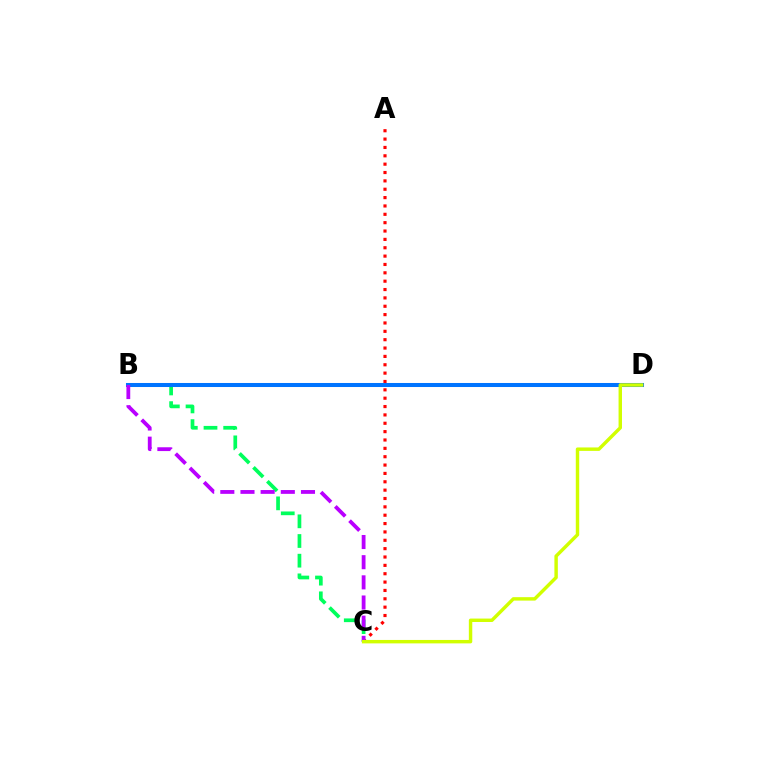{('A', 'C'): [{'color': '#ff0000', 'line_style': 'dotted', 'thickness': 2.27}], ('B', 'C'): [{'color': '#00ff5c', 'line_style': 'dashed', 'thickness': 2.67}, {'color': '#b900ff', 'line_style': 'dashed', 'thickness': 2.74}], ('B', 'D'): [{'color': '#0074ff', 'line_style': 'solid', 'thickness': 2.9}], ('C', 'D'): [{'color': '#d1ff00', 'line_style': 'solid', 'thickness': 2.47}]}